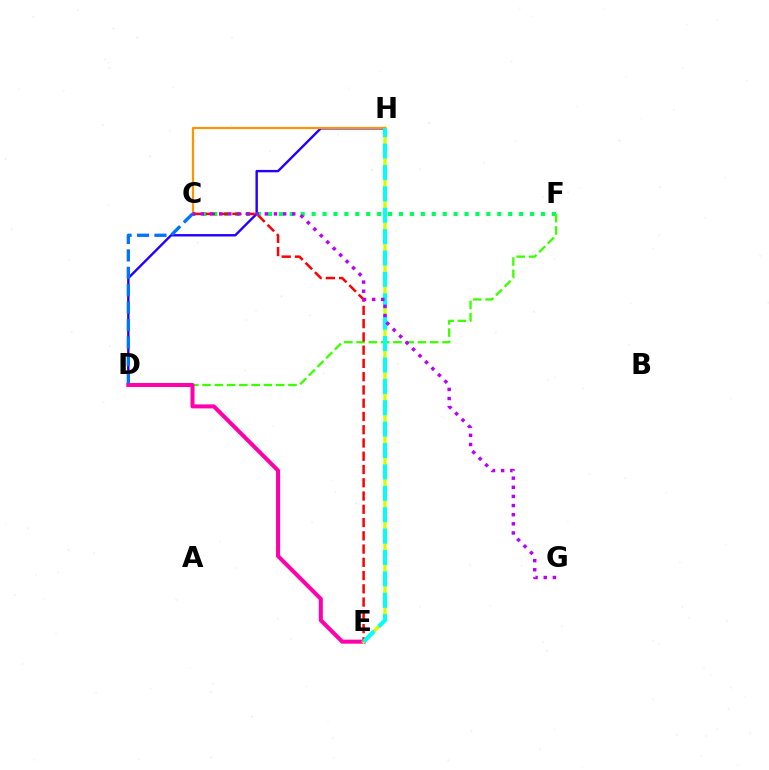{('C', 'F'): [{'color': '#00ff5c', 'line_style': 'dotted', 'thickness': 2.97}], ('D', 'H'): [{'color': '#2500ff', 'line_style': 'solid', 'thickness': 1.73}], ('D', 'F'): [{'color': '#3dff00', 'line_style': 'dashed', 'thickness': 1.67}], ('D', 'E'): [{'color': '#ff00ac', 'line_style': 'solid', 'thickness': 2.9}], ('E', 'H'): [{'color': '#d1ff00', 'line_style': 'solid', 'thickness': 2.44}, {'color': '#00fff6', 'line_style': 'dashed', 'thickness': 2.91}], ('C', 'H'): [{'color': '#ff9400', 'line_style': 'solid', 'thickness': 1.59}], ('C', 'E'): [{'color': '#ff0000', 'line_style': 'dashed', 'thickness': 1.8}], ('C', 'D'): [{'color': '#0074ff', 'line_style': 'dashed', 'thickness': 2.37}], ('C', 'G'): [{'color': '#b900ff', 'line_style': 'dotted', 'thickness': 2.48}]}